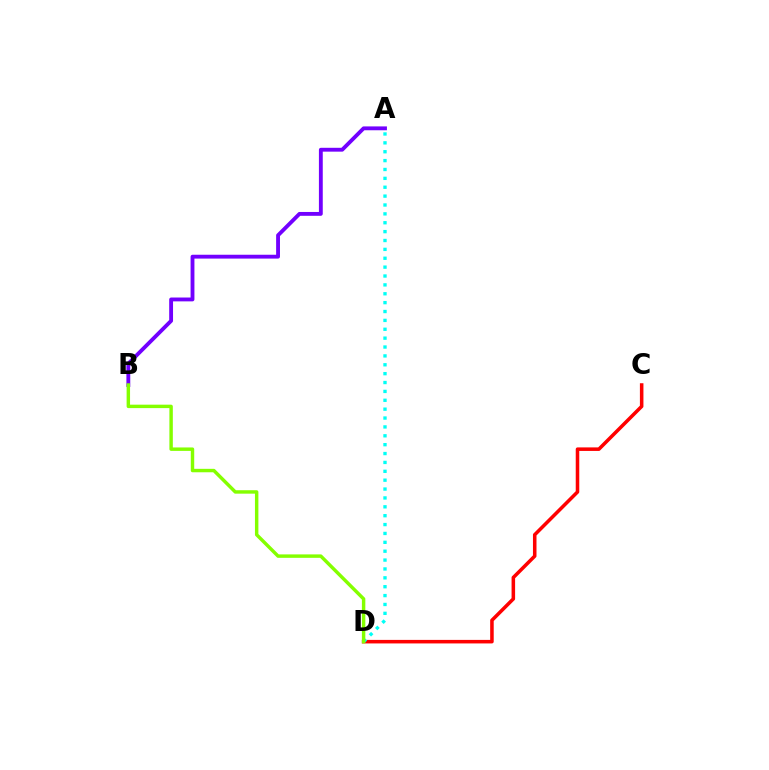{('C', 'D'): [{'color': '#ff0000', 'line_style': 'solid', 'thickness': 2.54}], ('A', 'B'): [{'color': '#7200ff', 'line_style': 'solid', 'thickness': 2.77}], ('A', 'D'): [{'color': '#00fff6', 'line_style': 'dotted', 'thickness': 2.41}], ('B', 'D'): [{'color': '#84ff00', 'line_style': 'solid', 'thickness': 2.47}]}